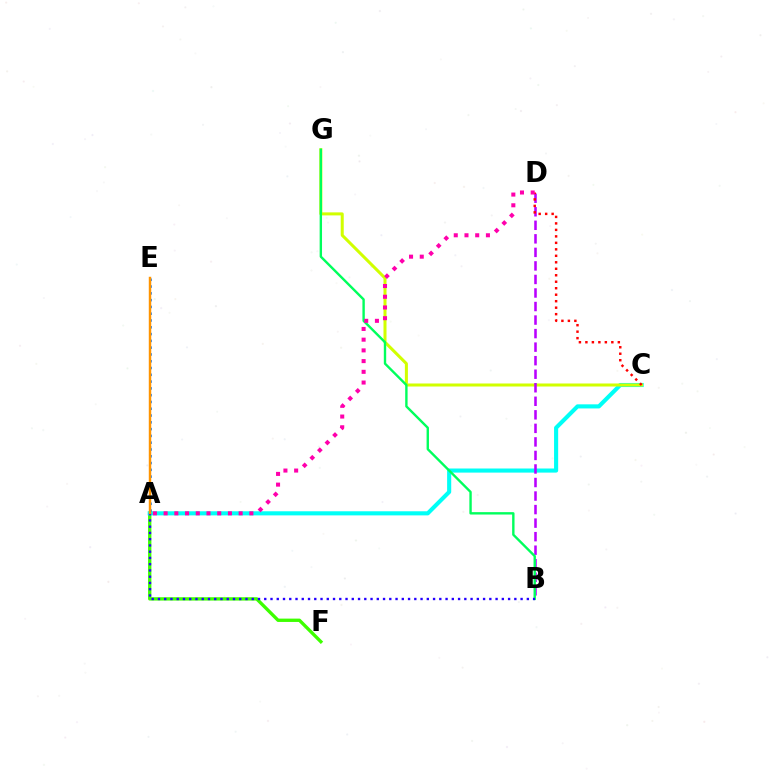{('A', 'F'): [{'color': '#3dff00', 'line_style': 'solid', 'thickness': 2.4}], ('A', 'C'): [{'color': '#00fff6', 'line_style': 'solid', 'thickness': 2.95}], ('C', 'G'): [{'color': '#d1ff00', 'line_style': 'solid', 'thickness': 2.18}], ('B', 'D'): [{'color': '#b900ff', 'line_style': 'dashed', 'thickness': 1.84}], ('B', 'G'): [{'color': '#00ff5c', 'line_style': 'solid', 'thickness': 1.72}], ('A', 'B'): [{'color': '#2500ff', 'line_style': 'dotted', 'thickness': 1.7}], ('C', 'D'): [{'color': '#ff0000', 'line_style': 'dotted', 'thickness': 1.76}], ('A', 'D'): [{'color': '#ff00ac', 'line_style': 'dotted', 'thickness': 2.91}], ('A', 'E'): [{'color': '#0074ff', 'line_style': 'dotted', 'thickness': 1.84}, {'color': '#ff9400', 'line_style': 'solid', 'thickness': 1.76}]}